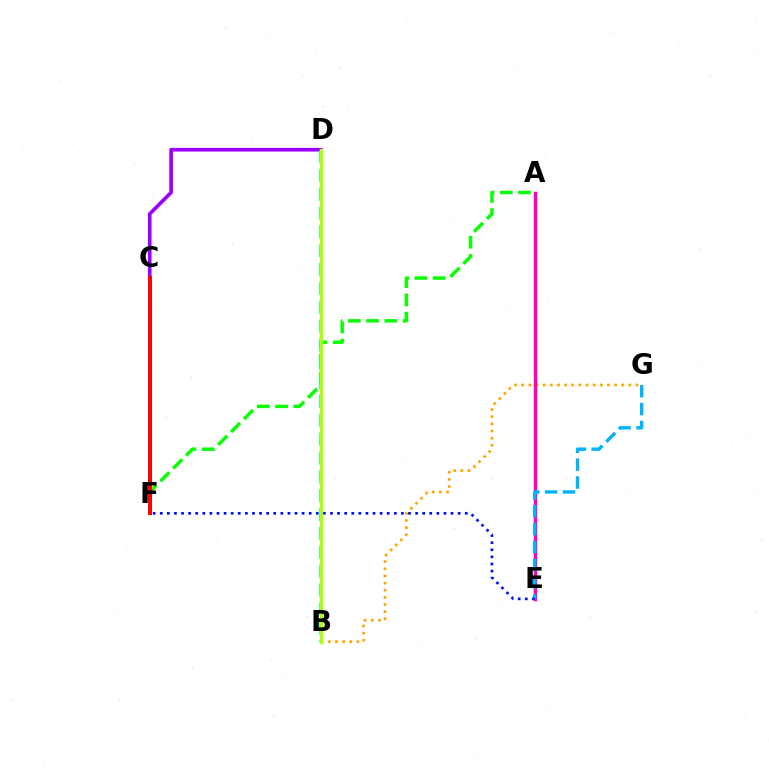{('B', 'G'): [{'color': '#ffa500', 'line_style': 'dotted', 'thickness': 1.94}], ('C', 'D'): [{'color': '#9b00ff', 'line_style': 'solid', 'thickness': 2.63}], ('A', 'F'): [{'color': '#08ff00', 'line_style': 'dashed', 'thickness': 2.48}], ('C', 'F'): [{'color': '#ff0000', 'line_style': 'solid', 'thickness': 2.86}], ('A', 'E'): [{'color': '#ff00bd', 'line_style': 'solid', 'thickness': 2.48}], ('B', 'D'): [{'color': '#00ff9d', 'line_style': 'dashed', 'thickness': 2.56}, {'color': '#b3ff00', 'line_style': 'solid', 'thickness': 2.37}], ('E', 'G'): [{'color': '#00b5ff', 'line_style': 'dashed', 'thickness': 2.43}], ('E', 'F'): [{'color': '#0010ff', 'line_style': 'dotted', 'thickness': 1.93}]}